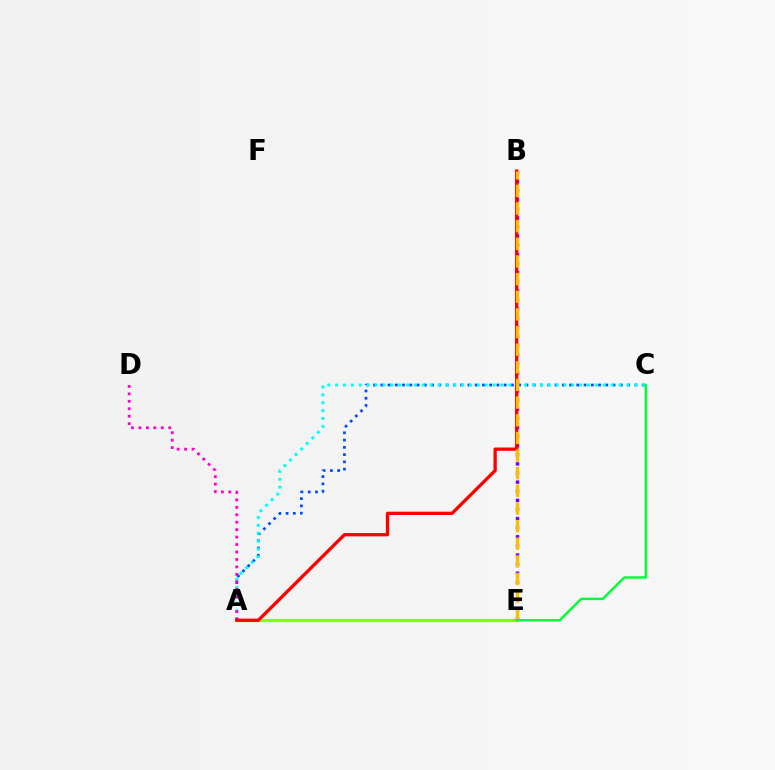{('B', 'E'): [{'color': '#7200ff', 'line_style': 'dotted', 'thickness': 2.48}, {'color': '#ffbd00', 'line_style': 'dashed', 'thickness': 2.4}], ('A', 'E'): [{'color': '#84ff00', 'line_style': 'solid', 'thickness': 2.28}], ('A', 'C'): [{'color': '#004bff', 'line_style': 'dotted', 'thickness': 1.97}, {'color': '#00fff6', 'line_style': 'dotted', 'thickness': 2.14}], ('A', 'D'): [{'color': '#ff00cf', 'line_style': 'dotted', 'thickness': 2.02}], ('A', 'B'): [{'color': '#ff0000', 'line_style': 'solid', 'thickness': 2.38}], ('C', 'E'): [{'color': '#00ff39', 'line_style': 'solid', 'thickness': 1.78}]}